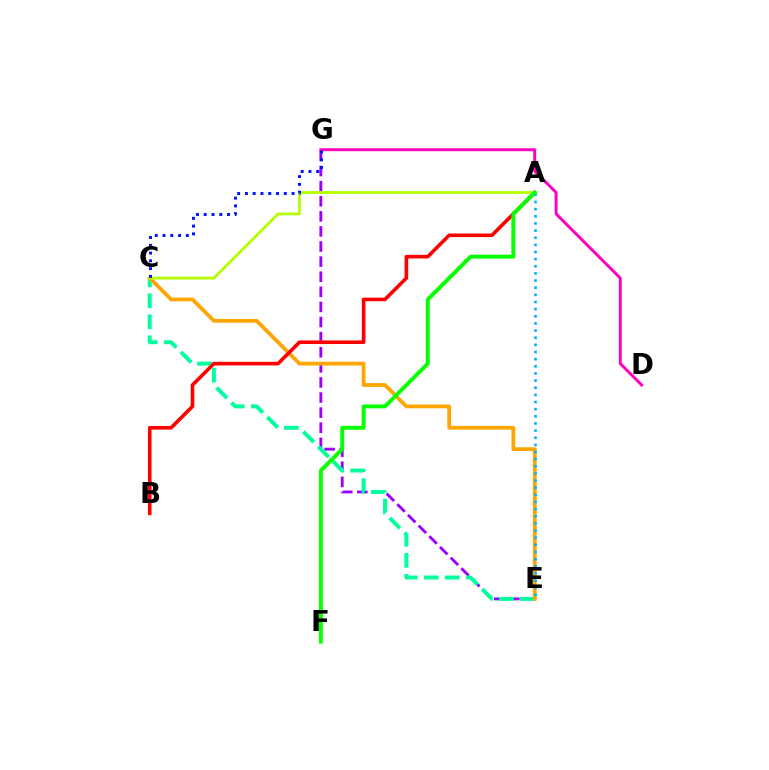{('E', 'G'): [{'color': '#9b00ff', 'line_style': 'dashed', 'thickness': 2.05}], ('C', 'E'): [{'color': '#00ff9d', 'line_style': 'dashed', 'thickness': 2.85}, {'color': '#ffa500', 'line_style': 'solid', 'thickness': 2.71}], ('A', 'B'): [{'color': '#ff0000', 'line_style': 'solid', 'thickness': 2.6}], ('A', 'E'): [{'color': '#00b5ff', 'line_style': 'dotted', 'thickness': 1.94}], ('A', 'C'): [{'color': '#b3ff00', 'line_style': 'solid', 'thickness': 2.01}], ('D', 'G'): [{'color': '#ff00bd', 'line_style': 'solid', 'thickness': 2.11}], ('A', 'F'): [{'color': '#08ff00', 'line_style': 'solid', 'thickness': 2.82}], ('C', 'G'): [{'color': '#0010ff', 'line_style': 'dotted', 'thickness': 2.11}]}